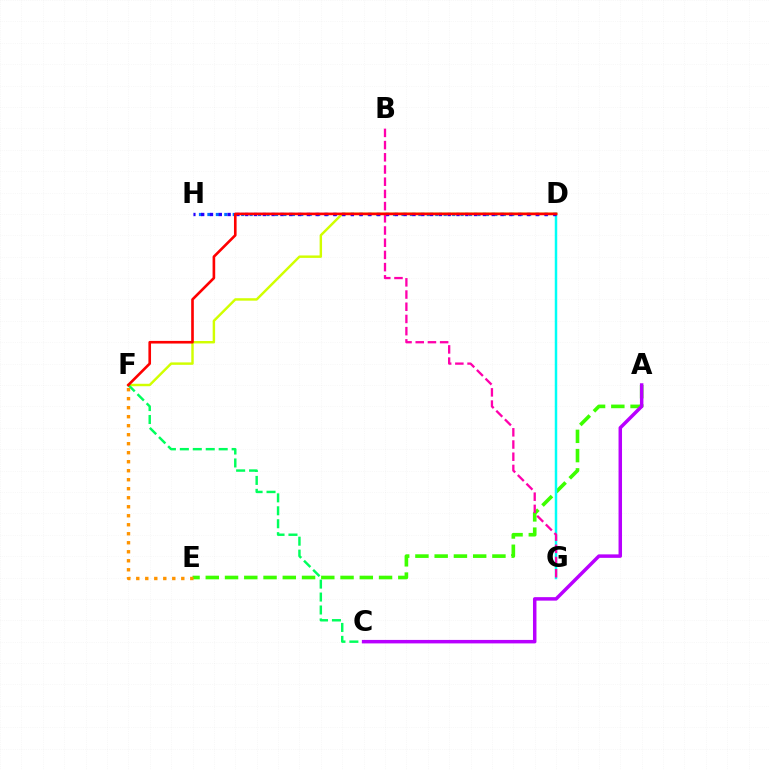{('A', 'E'): [{'color': '#3dff00', 'line_style': 'dashed', 'thickness': 2.62}], ('D', 'G'): [{'color': '#00fff6', 'line_style': 'solid', 'thickness': 1.78}], ('D', 'H'): [{'color': '#0074ff', 'line_style': 'dotted', 'thickness': 2.29}, {'color': '#2500ff', 'line_style': 'dotted', 'thickness': 2.39}], ('D', 'F'): [{'color': '#d1ff00', 'line_style': 'solid', 'thickness': 1.76}, {'color': '#ff0000', 'line_style': 'solid', 'thickness': 1.89}], ('C', 'F'): [{'color': '#00ff5c', 'line_style': 'dashed', 'thickness': 1.76}], ('E', 'F'): [{'color': '#ff9400', 'line_style': 'dotted', 'thickness': 2.45}], ('A', 'C'): [{'color': '#b900ff', 'line_style': 'solid', 'thickness': 2.51}], ('B', 'G'): [{'color': '#ff00ac', 'line_style': 'dashed', 'thickness': 1.66}]}